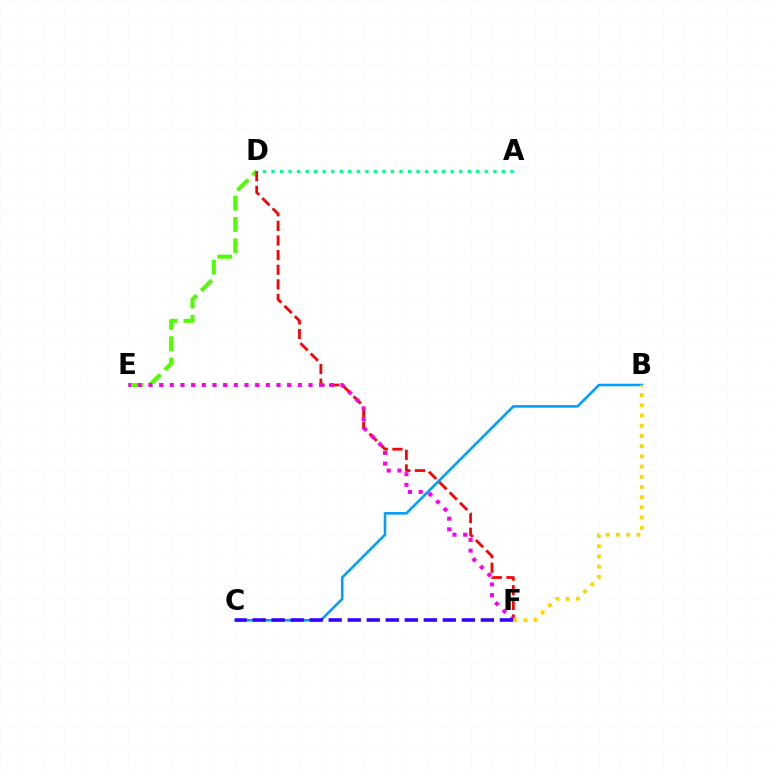{('B', 'C'): [{'color': '#009eff', 'line_style': 'solid', 'thickness': 1.85}], ('D', 'E'): [{'color': '#4fff00', 'line_style': 'dashed', 'thickness': 2.9}], ('D', 'F'): [{'color': '#ff0000', 'line_style': 'dashed', 'thickness': 1.99}], ('A', 'D'): [{'color': '#00ff86', 'line_style': 'dotted', 'thickness': 2.32}], ('E', 'F'): [{'color': '#ff00ed', 'line_style': 'dotted', 'thickness': 2.9}], ('C', 'F'): [{'color': '#3700ff', 'line_style': 'dashed', 'thickness': 2.58}], ('B', 'F'): [{'color': '#ffd500', 'line_style': 'dotted', 'thickness': 2.77}]}